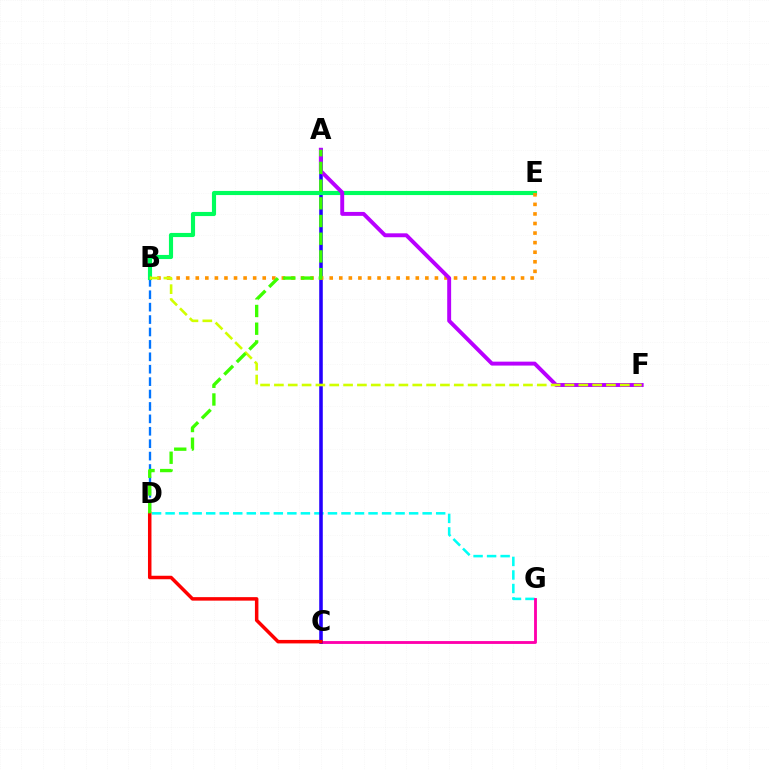{('D', 'G'): [{'color': '#00fff6', 'line_style': 'dashed', 'thickness': 1.84}], ('B', 'D'): [{'color': '#0074ff', 'line_style': 'dashed', 'thickness': 1.69}], ('C', 'G'): [{'color': '#ff00ac', 'line_style': 'solid', 'thickness': 2.05}], ('A', 'C'): [{'color': '#2500ff', 'line_style': 'solid', 'thickness': 2.56}], ('B', 'E'): [{'color': '#00ff5c', 'line_style': 'solid', 'thickness': 2.98}, {'color': '#ff9400', 'line_style': 'dotted', 'thickness': 2.6}], ('A', 'F'): [{'color': '#b900ff', 'line_style': 'solid', 'thickness': 2.82}], ('C', 'D'): [{'color': '#ff0000', 'line_style': 'solid', 'thickness': 2.52}], ('B', 'F'): [{'color': '#d1ff00', 'line_style': 'dashed', 'thickness': 1.88}], ('A', 'D'): [{'color': '#3dff00', 'line_style': 'dashed', 'thickness': 2.4}]}